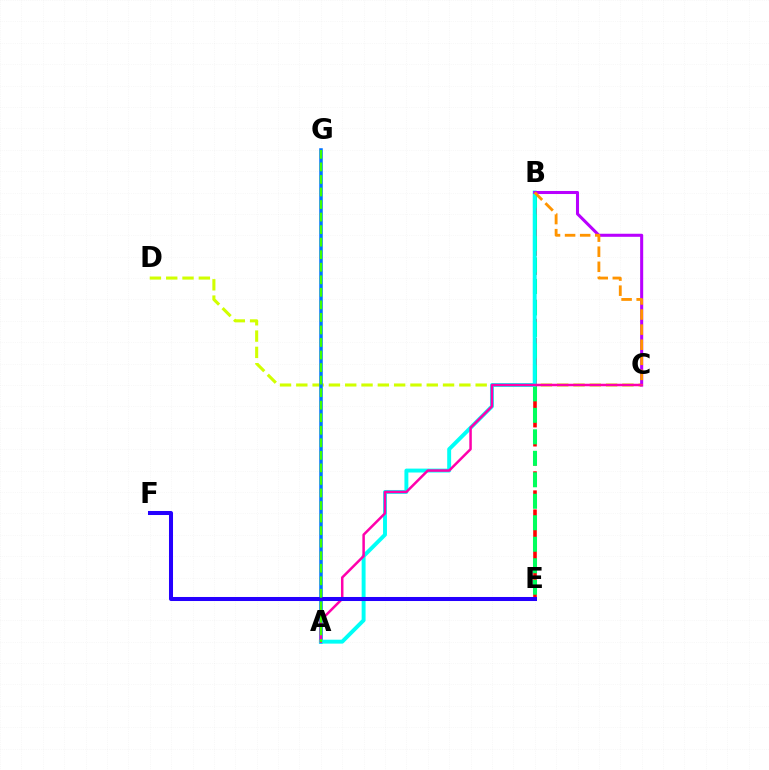{('B', 'E'): [{'color': '#ff0000', 'line_style': 'dashed', 'thickness': 2.59}, {'color': '#00ff5c', 'line_style': 'dashed', 'thickness': 2.92}], ('C', 'D'): [{'color': '#d1ff00', 'line_style': 'dashed', 'thickness': 2.22}], ('A', 'G'): [{'color': '#0074ff', 'line_style': 'solid', 'thickness': 2.54}, {'color': '#3dff00', 'line_style': 'dashed', 'thickness': 1.7}], ('A', 'B'): [{'color': '#00fff6', 'line_style': 'solid', 'thickness': 2.82}], ('B', 'C'): [{'color': '#b900ff', 'line_style': 'solid', 'thickness': 2.2}, {'color': '#ff9400', 'line_style': 'dashed', 'thickness': 2.05}], ('A', 'C'): [{'color': '#ff00ac', 'line_style': 'solid', 'thickness': 1.81}], ('E', 'F'): [{'color': '#2500ff', 'line_style': 'solid', 'thickness': 2.9}]}